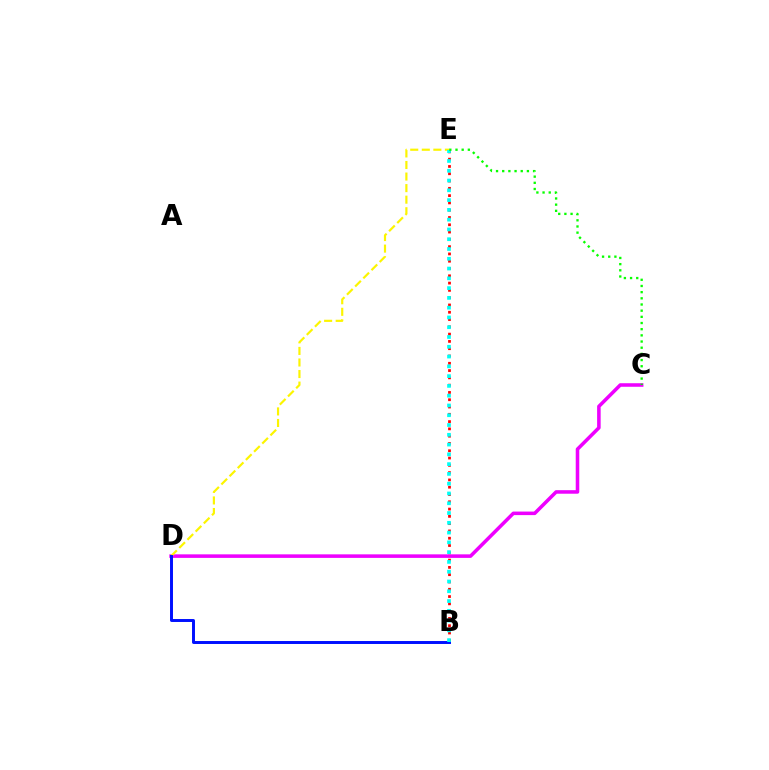{('C', 'D'): [{'color': '#ee00ff', 'line_style': 'solid', 'thickness': 2.55}], ('B', 'E'): [{'color': '#ff0000', 'line_style': 'dotted', 'thickness': 1.98}, {'color': '#00fff6', 'line_style': 'dotted', 'thickness': 2.66}], ('D', 'E'): [{'color': '#fcf500', 'line_style': 'dashed', 'thickness': 1.57}], ('B', 'D'): [{'color': '#0010ff', 'line_style': 'solid', 'thickness': 2.13}], ('C', 'E'): [{'color': '#08ff00', 'line_style': 'dotted', 'thickness': 1.68}]}